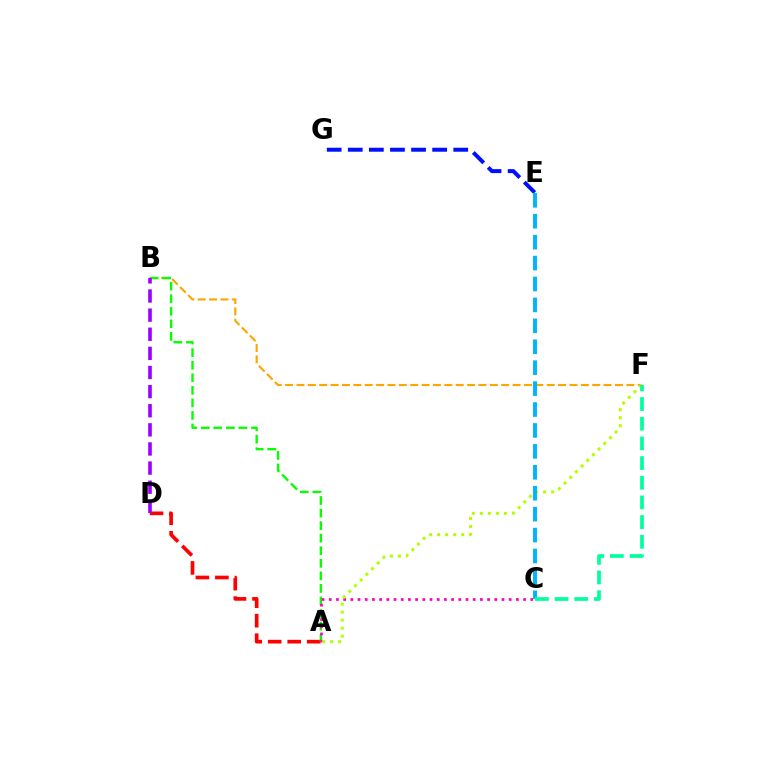{('B', 'F'): [{'color': '#ffa500', 'line_style': 'dashed', 'thickness': 1.55}], ('A', 'D'): [{'color': '#ff0000', 'line_style': 'dashed', 'thickness': 2.65}], ('A', 'B'): [{'color': '#08ff00', 'line_style': 'dashed', 'thickness': 1.71}], ('A', 'C'): [{'color': '#ff00bd', 'line_style': 'dotted', 'thickness': 1.96}], ('E', 'G'): [{'color': '#0010ff', 'line_style': 'dashed', 'thickness': 2.86}], ('A', 'F'): [{'color': '#b3ff00', 'line_style': 'dotted', 'thickness': 2.18}], ('B', 'D'): [{'color': '#9b00ff', 'line_style': 'dashed', 'thickness': 2.6}], ('C', 'E'): [{'color': '#00b5ff', 'line_style': 'dashed', 'thickness': 2.84}], ('C', 'F'): [{'color': '#00ff9d', 'line_style': 'dashed', 'thickness': 2.67}]}